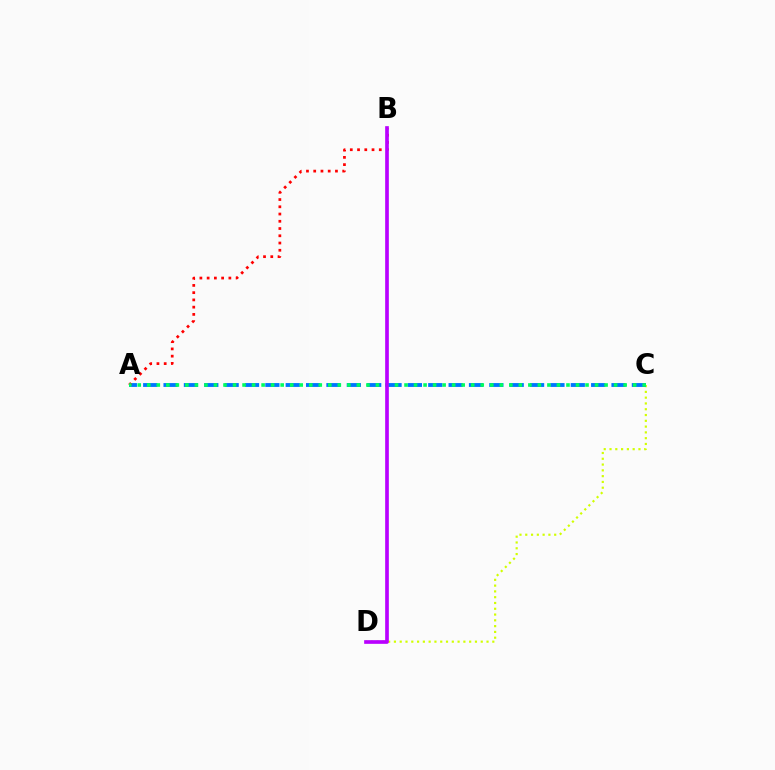{('C', 'D'): [{'color': '#d1ff00', 'line_style': 'dotted', 'thickness': 1.57}], ('A', 'C'): [{'color': '#0074ff', 'line_style': 'dashed', 'thickness': 2.77}, {'color': '#00ff5c', 'line_style': 'dotted', 'thickness': 2.59}], ('A', 'B'): [{'color': '#ff0000', 'line_style': 'dotted', 'thickness': 1.97}], ('B', 'D'): [{'color': '#b900ff', 'line_style': 'solid', 'thickness': 2.64}]}